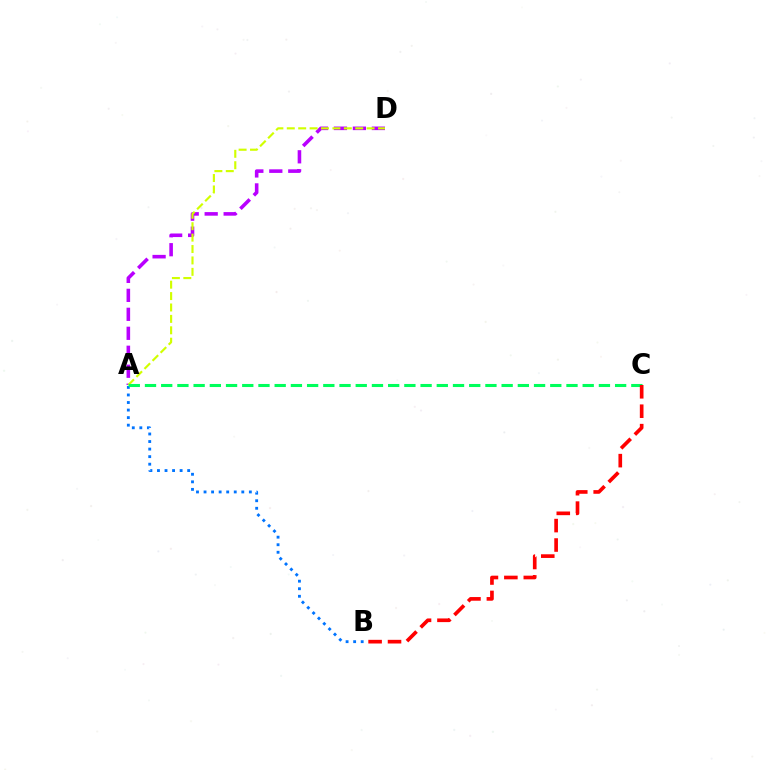{('A', 'D'): [{'color': '#b900ff', 'line_style': 'dashed', 'thickness': 2.58}, {'color': '#d1ff00', 'line_style': 'dashed', 'thickness': 1.55}], ('A', 'B'): [{'color': '#0074ff', 'line_style': 'dotted', 'thickness': 2.05}], ('A', 'C'): [{'color': '#00ff5c', 'line_style': 'dashed', 'thickness': 2.2}], ('B', 'C'): [{'color': '#ff0000', 'line_style': 'dashed', 'thickness': 2.64}]}